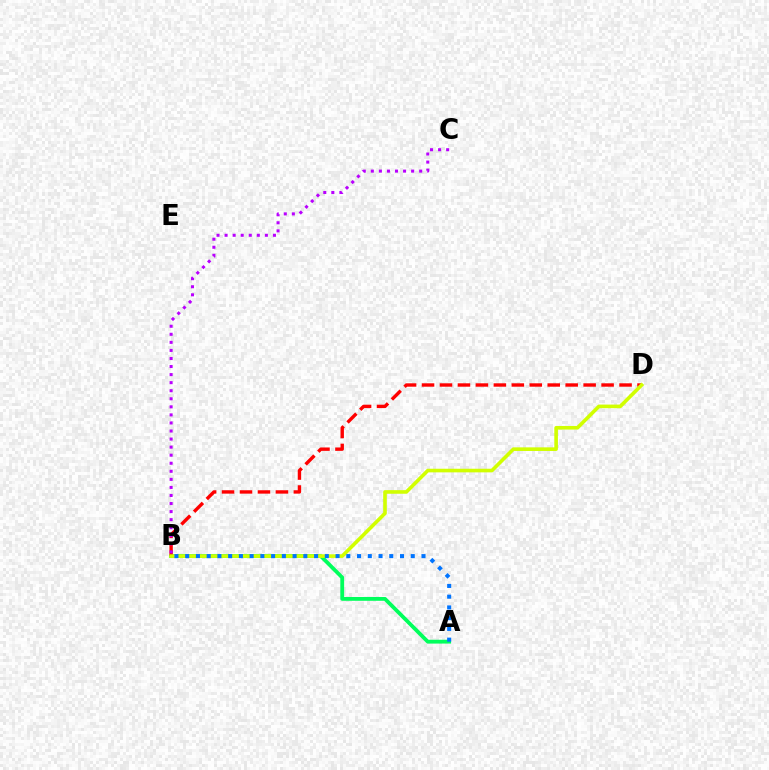{('A', 'B'): [{'color': '#00ff5c', 'line_style': 'solid', 'thickness': 2.75}, {'color': '#0074ff', 'line_style': 'dotted', 'thickness': 2.92}], ('B', 'D'): [{'color': '#ff0000', 'line_style': 'dashed', 'thickness': 2.44}, {'color': '#d1ff00', 'line_style': 'solid', 'thickness': 2.61}], ('B', 'C'): [{'color': '#b900ff', 'line_style': 'dotted', 'thickness': 2.19}]}